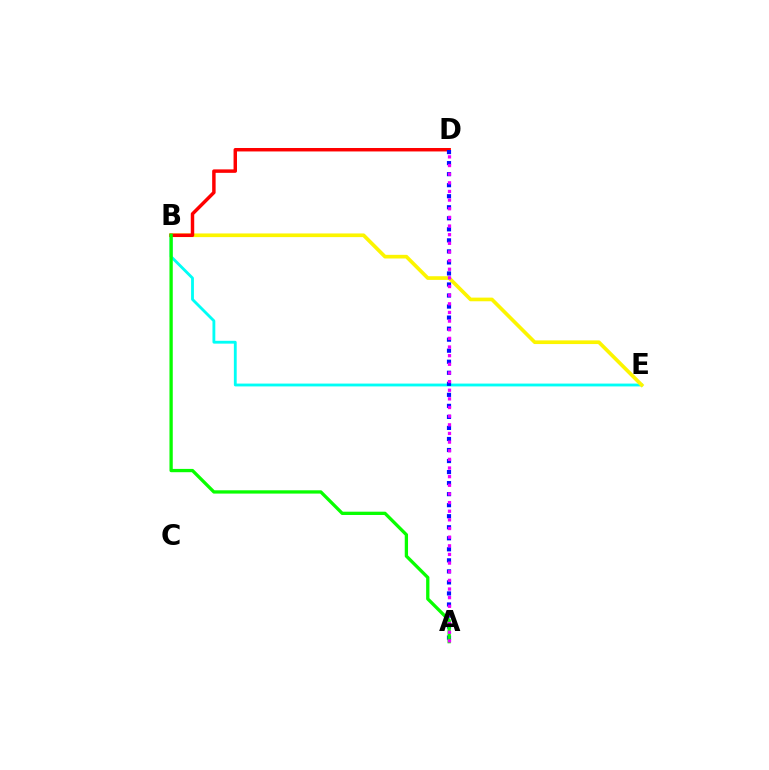{('B', 'E'): [{'color': '#00fff6', 'line_style': 'solid', 'thickness': 2.04}, {'color': '#fcf500', 'line_style': 'solid', 'thickness': 2.64}], ('B', 'D'): [{'color': '#ff0000', 'line_style': 'solid', 'thickness': 2.49}], ('A', 'D'): [{'color': '#0010ff', 'line_style': 'dotted', 'thickness': 3.0}, {'color': '#ee00ff', 'line_style': 'dotted', 'thickness': 2.35}], ('A', 'B'): [{'color': '#08ff00', 'line_style': 'solid', 'thickness': 2.37}]}